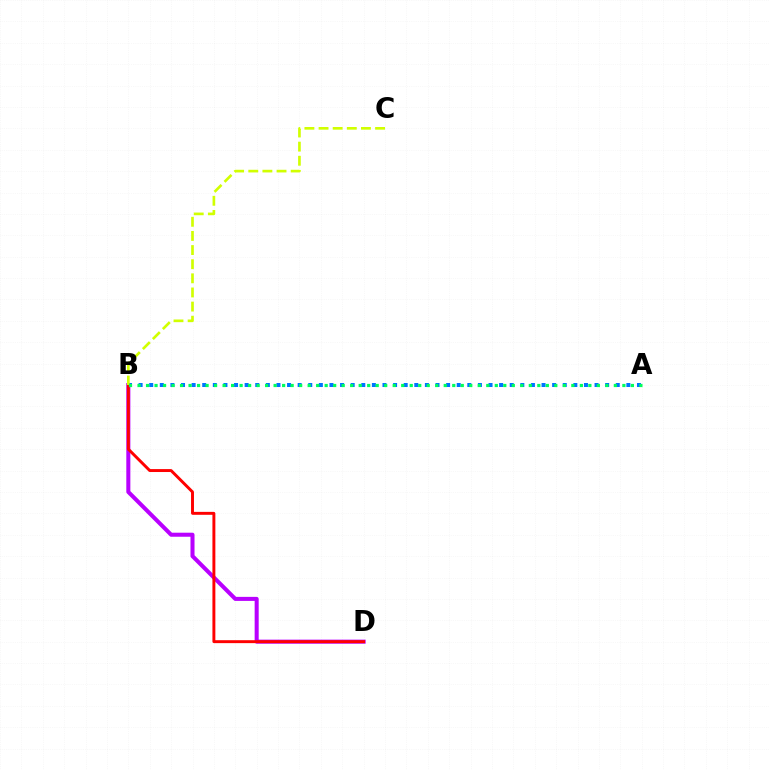{('B', 'D'): [{'color': '#b900ff', 'line_style': 'solid', 'thickness': 2.91}, {'color': '#ff0000', 'line_style': 'solid', 'thickness': 2.11}], ('A', 'B'): [{'color': '#0074ff', 'line_style': 'dotted', 'thickness': 2.88}, {'color': '#00ff5c', 'line_style': 'dotted', 'thickness': 2.31}], ('B', 'C'): [{'color': '#d1ff00', 'line_style': 'dashed', 'thickness': 1.92}]}